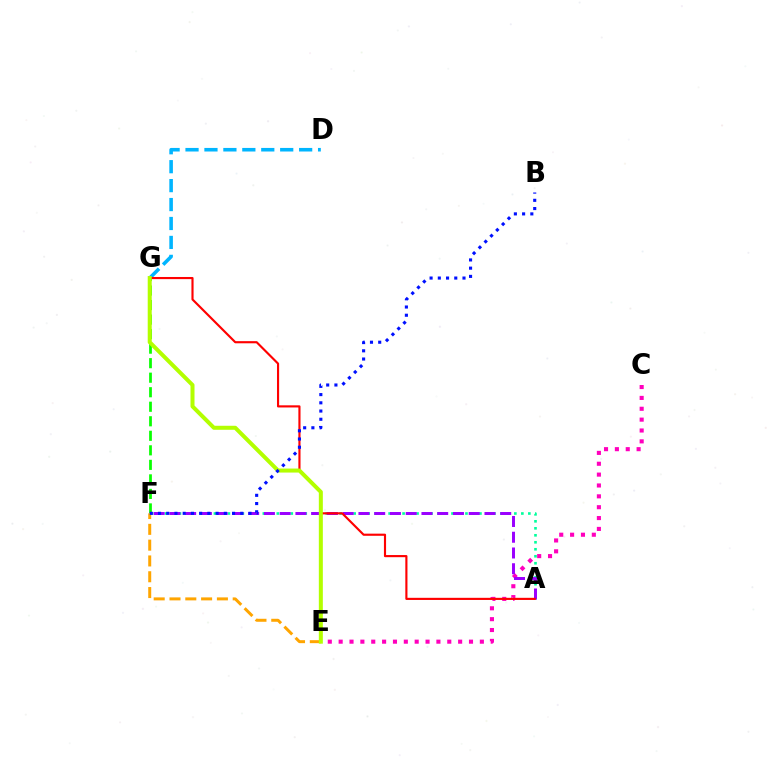{('C', 'E'): [{'color': '#ff00bd', 'line_style': 'dotted', 'thickness': 2.95}], ('D', 'G'): [{'color': '#00b5ff', 'line_style': 'dashed', 'thickness': 2.57}], ('A', 'F'): [{'color': '#00ff9d', 'line_style': 'dotted', 'thickness': 1.9}, {'color': '#9b00ff', 'line_style': 'dashed', 'thickness': 2.14}], ('F', 'G'): [{'color': '#08ff00', 'line_style': 'dashed', 'thickness': 1.97}], ('A', 'G'): [{'color': '#ff0000', 'line_style': 'solid', 'thickness': 1.54}], ('E', 'F'): [{'color': '#ffa500', 'line_style': 'dashed', 'thickness': 2.15}], ('E', 'G'): [{'color': '#b3ff00', 'line_style': 'solid', 'thickness': 2.89}], ('B', 'F'): [{'color': '#0010ff', 'line_style': 'dotted', 'thickness': 2.24}]}